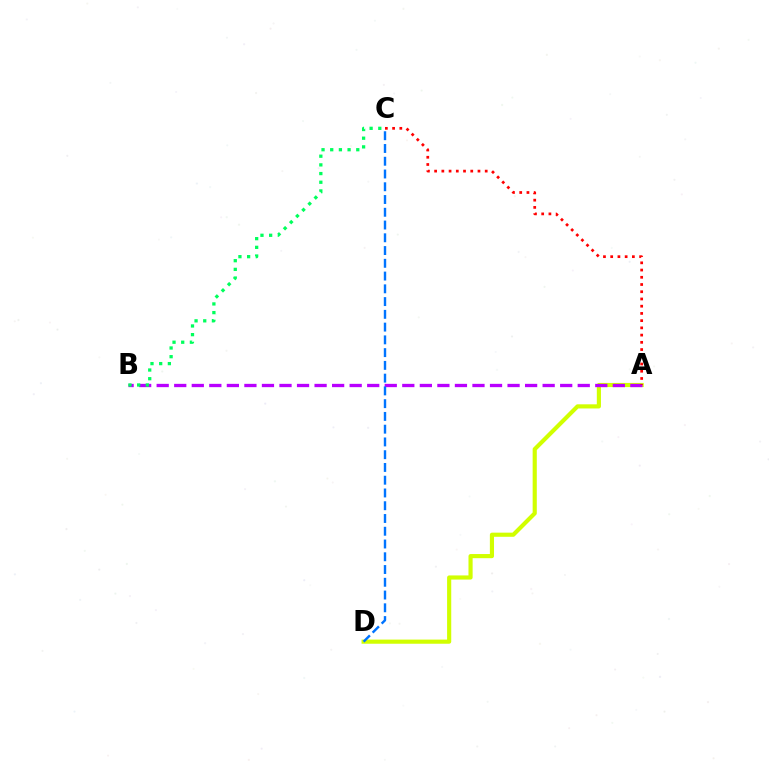{('A', 'D'): [{'color': '#d1ff00', 'line_style': 'solid', 'thickness': 2.98}], ('A', 'B'): [{'color': '#b900ff', 'line_style': 'dashed', 'thickness': 2.38}], ('C', 'D'): [{'color': '#0074ff', 'line_style': 'dashed', 'thickness': 1.73}], ('B', 'C'): [{'color': '#00ff5c', 'line_style': 'dotted', 'thickness': 2.36}], ('A', 'C'): [{'color': '#ff0000', 'line_style': 'dotted', 'thickness': 1.96}]}